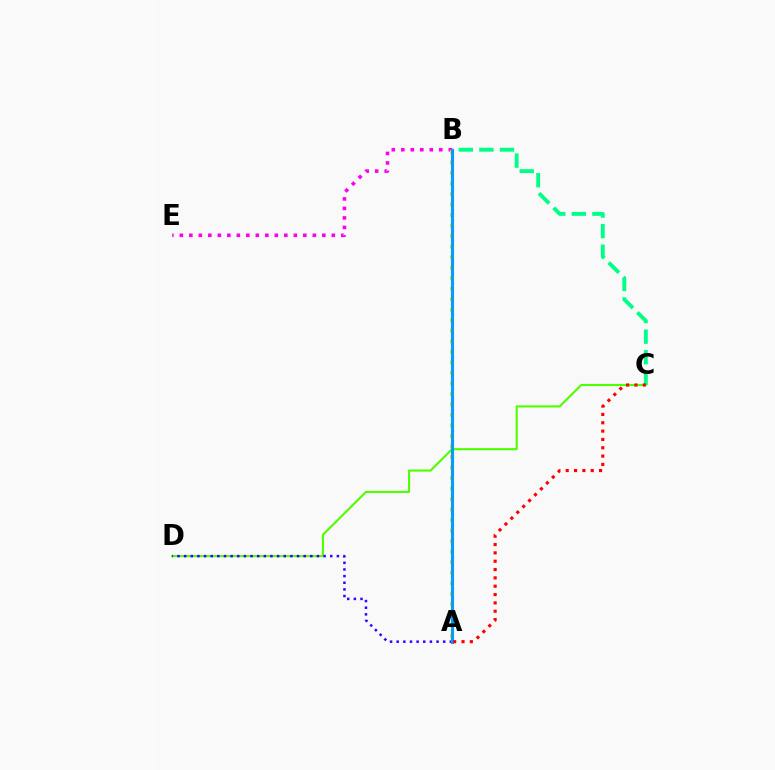{('B', 'C'): [{'color': '#00ff86', 'line_style': 'dashed', 'thickness': 2.8}], ('B', 'E'): [{'color': '#ff00ed', 'line_style': 'dotted', 'thickness': 2.58}], ('C', 'D'): [{'color': '#4fff00', 'line_style': 'solid', 'thickness': 1.52}], ('A', 'B'): [{'color': '#ffd500', 'line_style': 'dotted', 'thickness': 2.86}, {'color': '#009eff', 'line_style': 'solid', 'thickness': 2.24}], ('A', 'D'): [{'color': '#3700ff', 'line_style': 'dotted', 'thickness': 1.8}], ('A', 'C'): [{'color': '#ff0000', 'line_style': 'dotted', 'thickness': 2.26}]}